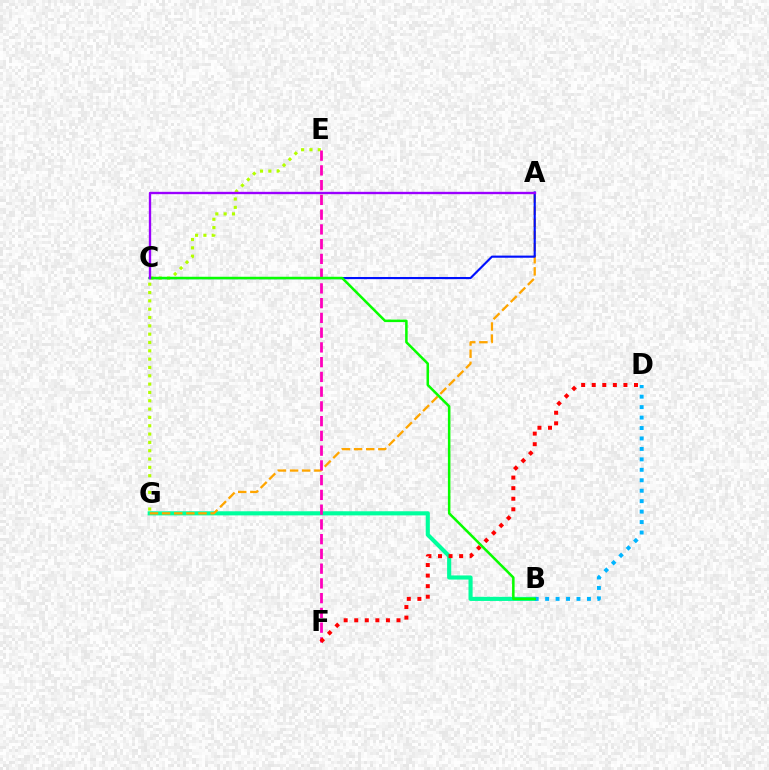{('E', 'G'): [{'color': '#b3ff00', 'line_style': 'dotted', 'thickness': 2.26}], ('B', 'G'): [{'color': '#00ff9d', 'line_style': 'solid', 'thickness': 2.96}], ('A', 'G'): [{'color': '#ffa500', 'line_style': 'dashed', 'thickness': 1.65}], ('B', 'D'): [{'color': '#00b5ff', 'line_style': 'dotted', 'thickness': 2.84}], ('A', 'C'): [{'color': '#0010ff', 'line_style': 'solid', 'thickness': 1.54}, {'color': '#9b00ff', 'line_style': 'solid', 'thickness': 1.69}], ('E', 'F'): [{'color': '#ff00bd', 'line_style': 'dashed', 'thickness': 2.0}], ('D', 'F'): [{'color': '#ff0000', 'line_style': 'dotted', 'thickness': 2.87}], ('B', 'C'): [{'color': '#08ff00', 'line_style': 'solid', 'thickness': 1.82}]}